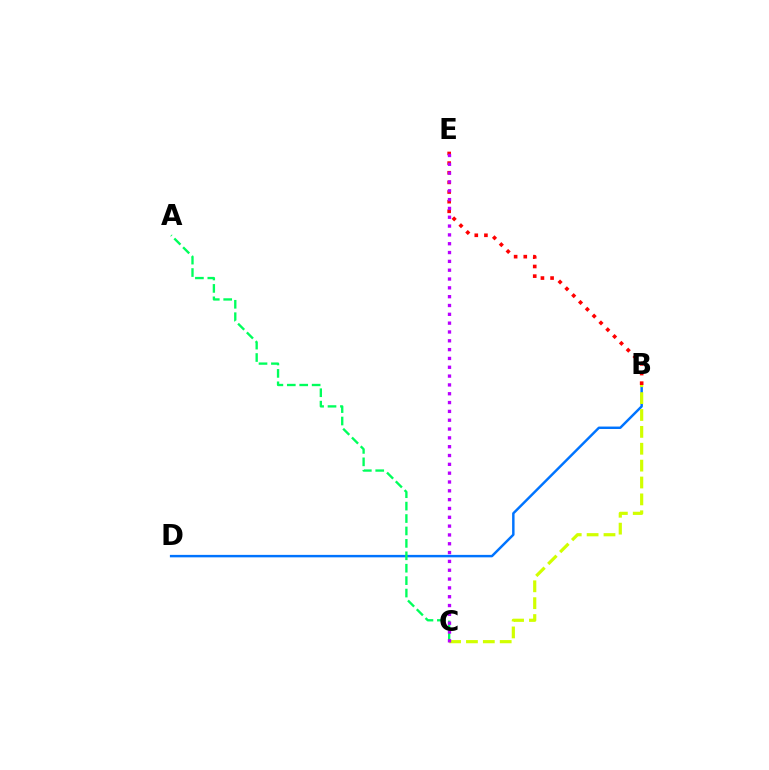{('B', 'D'): [{'color': '#0074ff', 'line_style': 'solid', 'thickness': 1.77}], ('B', 'E'): [{'color': '#ff0000', 'line_style': 'dotted', 'thickness': 2.62}], ('B', 'C'): [{'color': '#d1ff00', 'line_style': 'dashed', 'thickness': 2.29}], ('A', 'C'): [{'color': '#00ff5c', 'line_style': 'dashed', 'thickness': 1.69}], ('C', 'E'): [{'color': '#b900ff', 'line_style': 'dotted', 'thickness': 2.4}]}